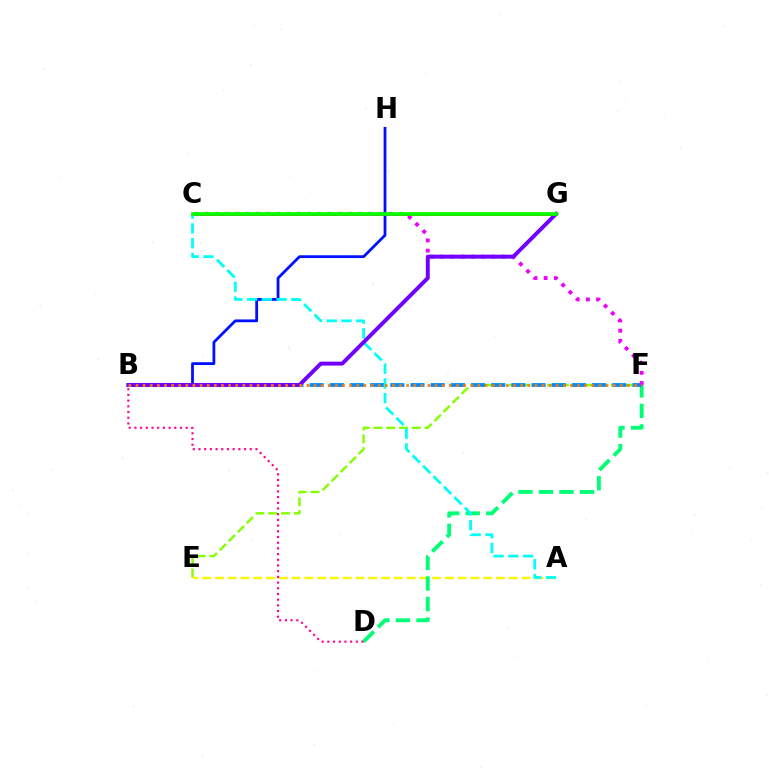{('E', 'F'): [{'color': '#84ff00', 'line_style': 'dashed', 'thickness': 1.73}], ('A', 'E'): [{'color': '#fcf500', 'line_style': 'dashed', 'thickness': 1.74}], ('D', 'F'): [{'color': '#00ff74', 'line_style': 'dashed', 'thickness': 2.79}], ('B', 'F'): [{'color': '#008cff', 'line_style': 'dashed', 'thickness': 2.74}, {'color': '#ff7c00', 'line_style': 'dotted', 'thickness': 1.94}], ('C', 'G'): [{'color': '#ff0000', 'line_style': 'solid', 'thickness': 2.09}, {'color': '#08ff00', 'line_style': 'solid', 'thickness': 2.66}], ('B', 'H'): [{'color': '#0010ff', 'line_style': 'solid', 'thickness': 2.01}], ('C', 'F'): [{'color': '#ee00ff', 'line_style': 'dotted', 'thickness': 2.78}], ('A', 'C'): [{'color': '#00fff6', 'line_style': 'dashed', 'thickness': 2.0}], ('B', 'G'): [{'color': '#7200ff', 'line_style': 'solid', 'thickness': 2.84}], ('B', 'D'): [{'color': '#ff0094', 'line_style': 'dotted', 'thickness': 1.55}]}